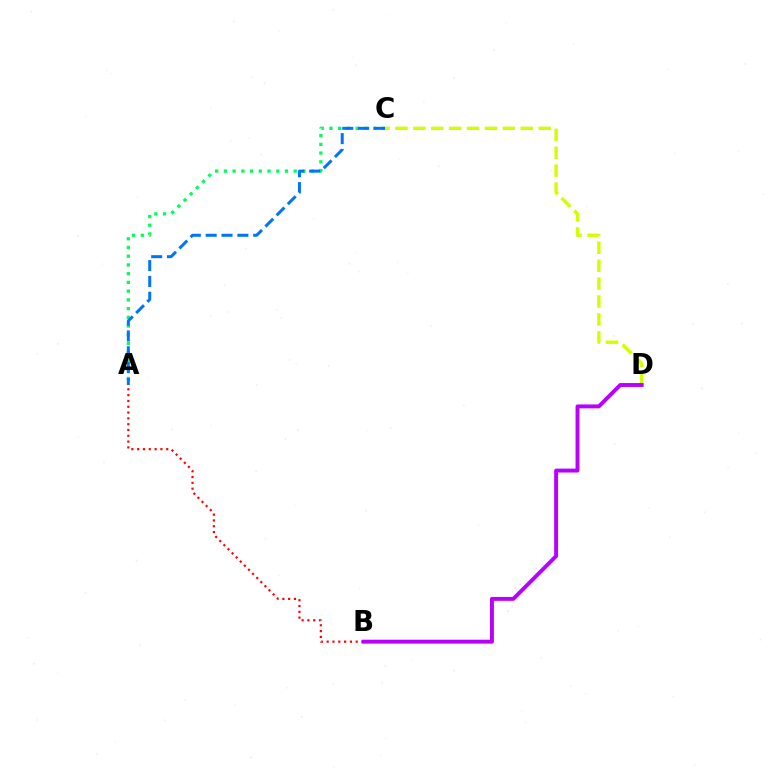{('A', 'C'): [{'color': '#00ff5c', 'line_style': 'dotted', 'thickness': 2.37}, {'color': '#0074ff', 'line_style': 'dashed', 'thickness': 2.15}], ('C', 'D'): [{'color': '#d1ff00', 'line_style': 'dashed', 'thickness': 2.43}], ('A', 'B'): [{'color': '#ff0000', 'line_style': 'dotted', 'thickness': 1.58}], ('B', 'D'): [{'color': '#b900ff', 'line_style': 'solid', 'thickness': 2.82}]}